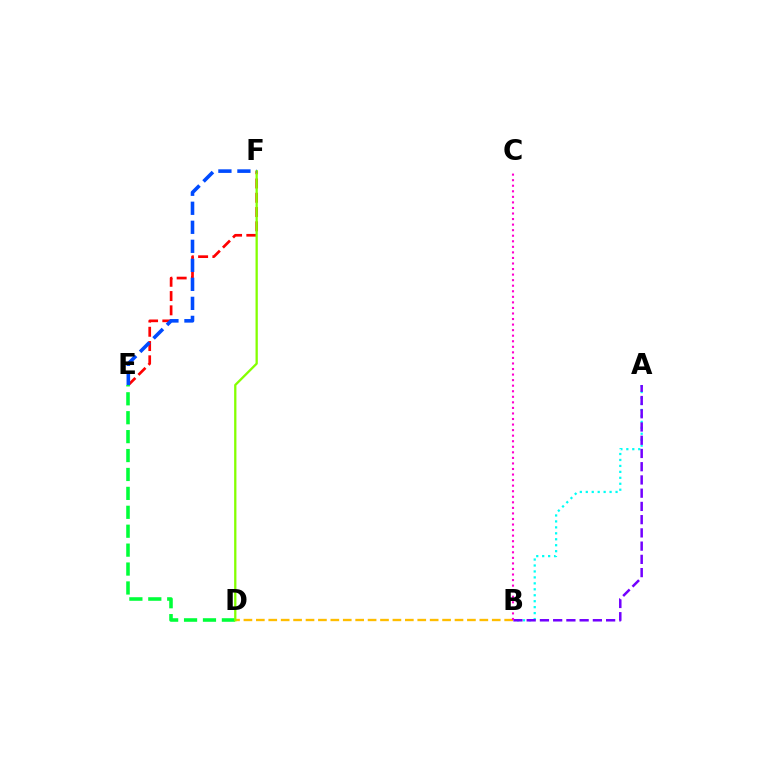{('E', 'F'): [{'color': '#ff0000', 'line_style': 'dashed', 'thickness': 1.94}, {'color': '#004bff', 'line_style': 'dashed', 'thickness': 2.58}], ('A', 'B'): [{'color': '#00fff6', 'line_style': 'dotted', 'thickness': 1.62}, {'color': '#7200ff', 'line_style': 'dashed', 'thickness': 1.8}], ('D', 'E'): [{'color': '#00ff39', 'line_style': 'dashed', 'thickness': 2.57}], ('B', 'D'): [{'color': '#ffbd00', 'line_style': 'dashed', 'thickness': 1.69}], ('B', 'C'): [{'color': '#ff00cf', 'line_style': 'dotted', 'thickness': 1.51}], ('D', 'F'): [{'color': '#84ff00', 'line_style': 'solid', 'thickness': 1.65}]}